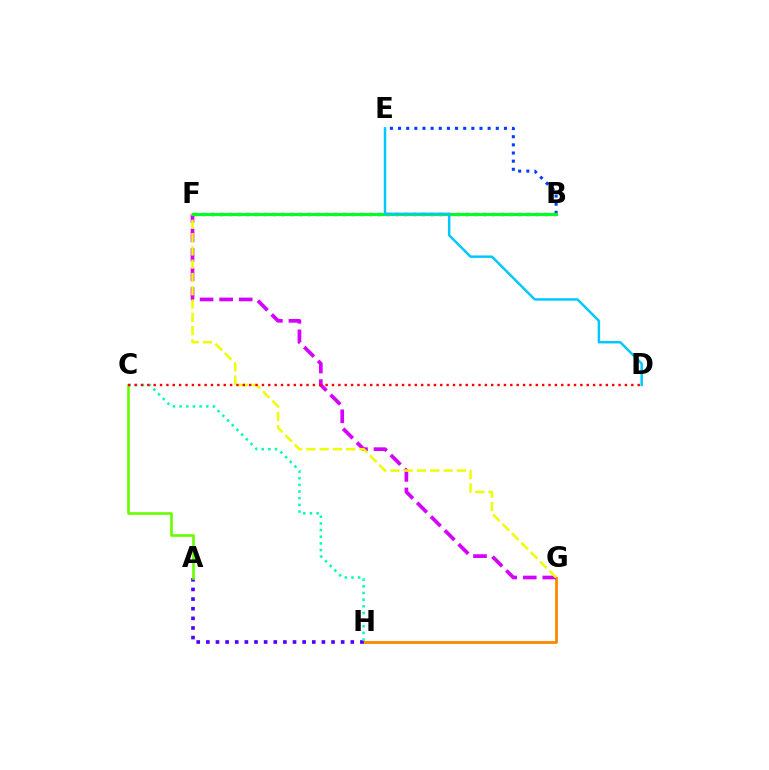{('G', 'H'): [{'color': '#ff8800', 'line_style': 'solid', 'thickness': 2.02}], ('A', 'H'): [{'color': '#4f00ff', 'line_style': 'dotted', 'thickness': 2.62}], ('C', 'H'): [{'color': '#00ffaf', 'line_style': 'dotted', 'thickness': 1.81}], ('B', 'E'): [{'color': '#003fff', 'line_style': 'dotted', 'thickness': 2.21}], ('B', 'F'): [{'color': '#ff00a0', 'line_style': 'dotted', 'thickness': 2.38}, {'color': '#00ff27', 'line_style': 'solid', 'thickness': 2.29}], ('F', 'G'): [{'color': '#d600ff', 'line_style': 'dashed', 'thickness': 2.65}, {'color': '#eeff00', 'line_style': 'dashed', 'thickness': 1.8}], ('A', 'C'): [{'color': '#66ff00', 'line_style': 'solid', 'thickness': 1.89}], ('D', 'E'): [{'color': '#00c7ff', 'line_style': 'solid', 'thickness': 1.78}], ('C', 'D'): [{'color': '#ff0000', 'line_style': 'dotted', 'thickness': 1.73}]}